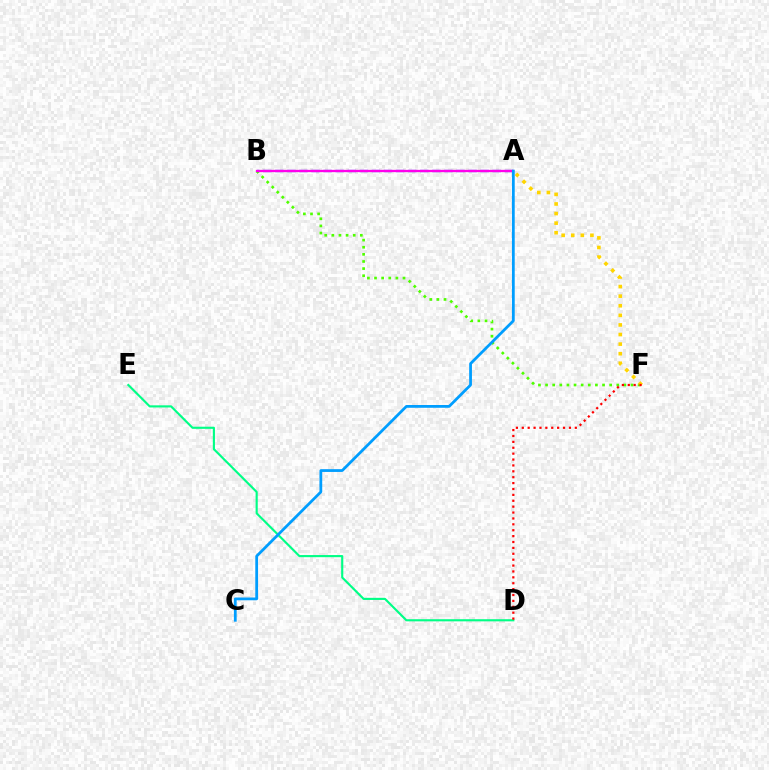{('B', 'F'): [{'color': '#4fff00', 'line_style': 'dotted', 'thickness': 1.93}], ('A', 'F'): [{'color': '#ffd500', 'line_style': 'dotted', 'thickness': 2.61}], ('A', 'B'): [{'color': '#3700ff', 'line_style': 'dashed', 'thickness': 1.64}, {'color': '#ff00ed', 'line_style': 'solid', 'thickness': 1.65}], ('D', 'E'): [{'color': '#00ff86', 'line_style': 'solid', 'thickness': 1.54}], ('A', 'C'): [{'color': '#009eff', 'line_style': 'solid', 'thickness': 2.0}], ('D', 'F'): [{'color': '#ff0000', 'line_style': 'dotted', 'thickness': 1.6}]}